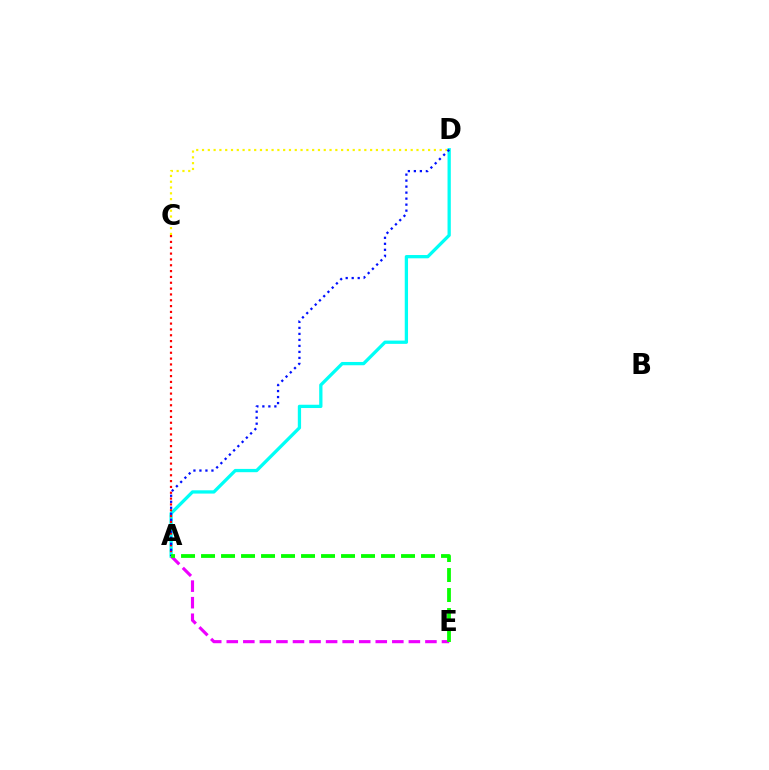{('C', 'D'): [{'color': '#fcf500', 'line_style': 'dotted', 'thickness': 1.57}], ('A', 'D'): [{'color': '#00fff6', 'line_style': 'solid', 'thickness': 2.36}, {'color': '#0010ff', 'line_style': 'dotted', 'thickness': 1.63}], ('A', 'C'): [{'color': '#ff0000', 'line_style': 'dotted', 'thickness': 1.58}], ('A', 'E'): [{'color': '#ee00ff', 'line_style': 'dashed', 'thickness': 2.25}, {'color': '#08ff00', 'line_style': 'dashed', 'thickness': 2.72}]}